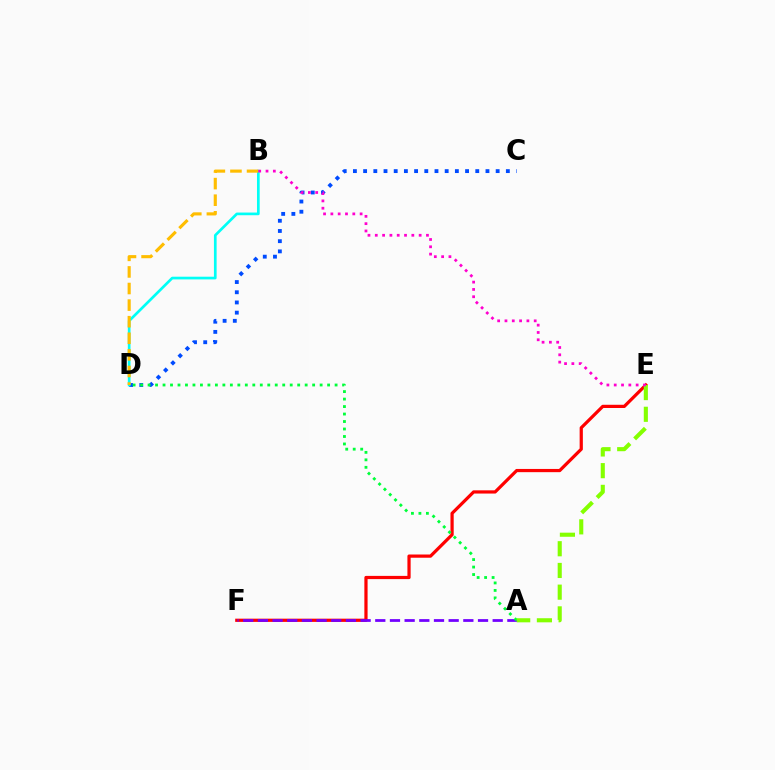{('C', 'D'): [{'color': '#004bff', 'line_style': 'dotted', 'thickness': 2.77}], ('E', 'F'): [{'color': '#ff0000', 'line_style': 'solid', 'thickness': 2.32}], ('B', 'D'): [{'color': '#00fff6', 'line_style': 'solid', 'thickness': 1.93}, {'color': '#ffbd00', 'line_style': 'dashed', 'thickness': 2.25}], ('A', 'F'): [{'color': '#7200ff', 'line_style': 'dashed', 'thickness': 1.99}], ('A', 'D'): [{'color': '#00ff39', 'line_style': 'dotted', 'thickness': 2.03}], ('A', 'E'): [{'color': '#84ff00', 'line_style': 'dashed', 'thickness': 2.95}], ('B', 'E'): [{'color': '#ff00cf', 'line_style': 'dotted', 'thickness': 1.99}]}